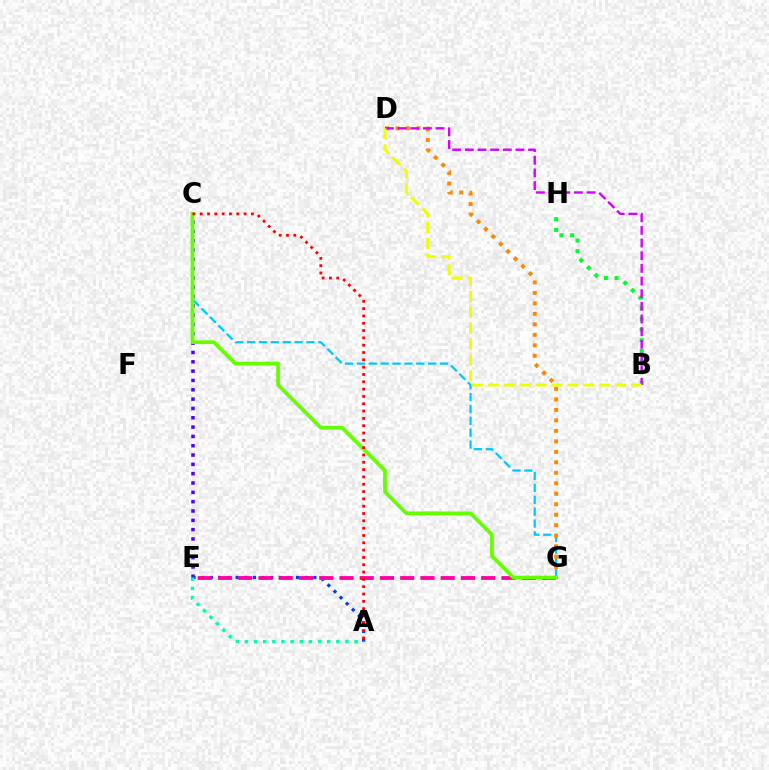{('C', 'G'): [{'color': '#00c7ff', 'line_style': 'dashed', 'thickness': 1.61}, {'color': '#66ff00', 'line_style': 'solid', 'thickness': 2.7}], ('C', 'E'): [{'color': '#4f00ff', 'line_style': 'dotted', 'thickness': 2.53}], ('D', 'G'): [{'color': '#ff8800', 'line_style': 'dotted', 'thickness': 2.85}], ('B', 'H'): [{'color': '#00ff27', 'line_style': 'dotted', 'thickness': 2.9}], ('B', 'D'): [{'color': '#d600ff', 'line_style': 'dashed', 'thickness': 1.72}, {'color': '#eeff00', 'line_style': 'dashed', 'thickness': 2.16}], ('A', 'E'): [{'color': '#003fff', 'line_style': 'dotted', 'thickness': 2.34}, {'color': '#00ffaf', 'line_style': 'dotted', 'thickness': 2.48}], ('E', 'G'): [{'color': '#ff00a0', 'line_style': 'dashed', 'thickness': 2.75}], ('A', 'C'): [{'color': '#ff0000', 'line_style': 'dotted', 'thickness': 1.99}]}